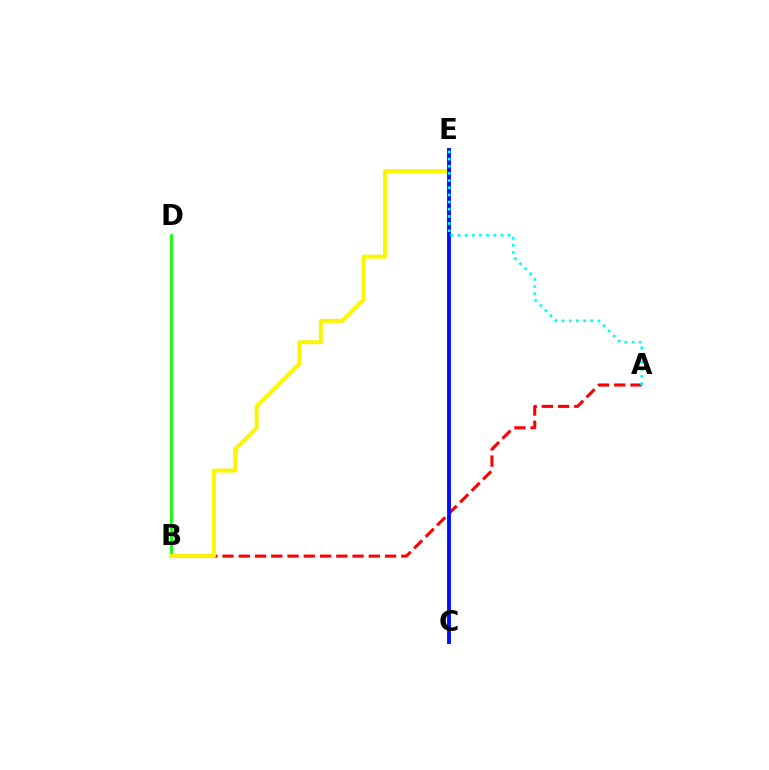{('B', 'D'): [{'color': '#08ff00', 'line_style': 'solid', 'thickness': 1.97}], ('C', 'E'): [{'color': '#ee00ff', 'line_style': 'dashed', 'thickness': 1.57}, {'color': '#0010ff', 'line_style': 'solid', 'thickness': 2.78}], ('A', 'B'): [{'color': '#ff0000', 'line_style': 'dashed', 'thickness': 2.21}], ('B', 'E'): [{'color': '#fcf500', 'line_style': 'solid', 'thickness': 2.85}], ('A', 'E'): [{'color': '#00fff6', 'line_style': 'dotted', 'thickness': 1.95}]}